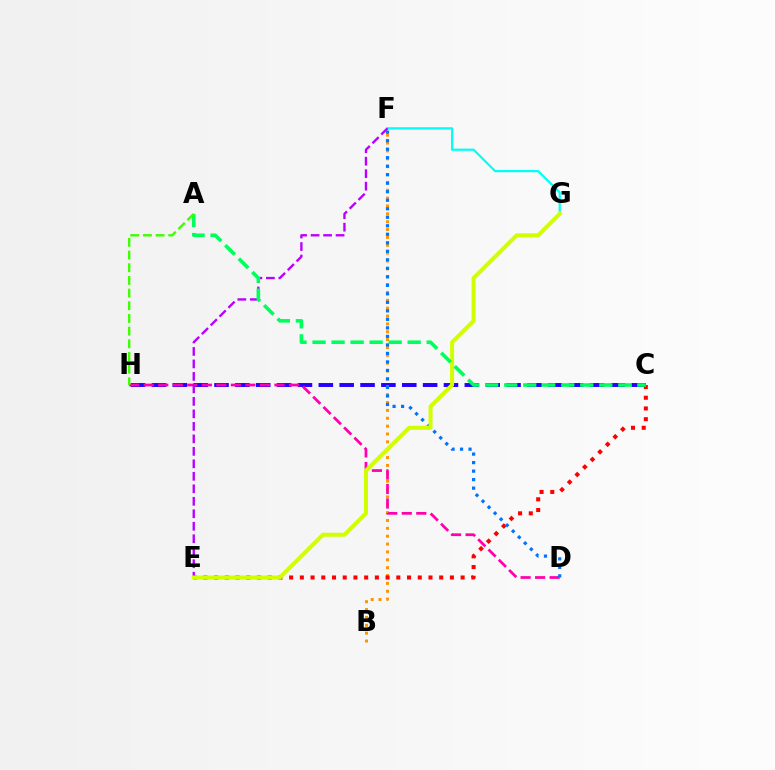{('C', 'H'): [{'color': '#2500ff', 'line_style': 'dashed', 'thickness': 2.83}], ('B', 'F'): [{'color': '#ff9400', 'line_style': 'dotted', 'thickness': 2.14}], ('D', 'H'): [{'color': '#ff00ac', 'line_style': 'dashed', 'thickness': 1.97}], ('F', 'G'): [{'color': '#00fff6', 'line_style': 'solid', 'thickness': 1.59}], ('E', 'F'): [{'color': '#b900ff', 'line_style': 'dashed', 'thickness': 1.7}], ('C', 'E'): [{'color': '#ff0000', 'line_style': 'dotted', 'thickness': 2.91}], ('D', 'F'): [{'color': '#0074ff', 'line_style': 'dotted', 'thickness': 2.31}], ('E', 'G'): [{'color': '#d1ff00', 'line_style': 'solid', 'thickness': 2.88}], ('A', 'C'): [{'color': '#00ff5c', 'line_style': 'dashed', 'thickness': 2.58}], ('A', 'H'): [{'color': '#3dff00', 'line_style': 'dashed', 'thickness': 1.72}]}